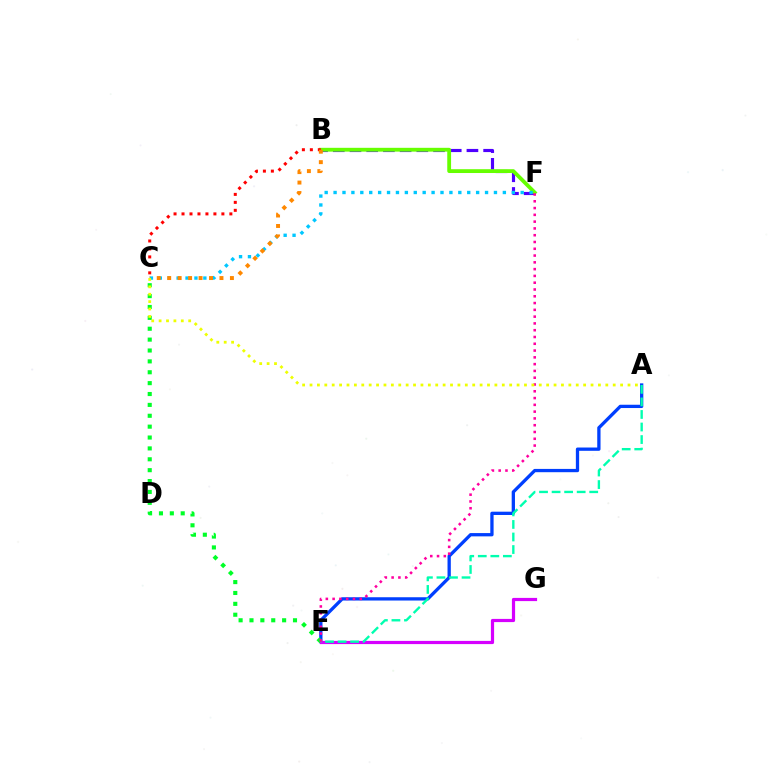{('A', 'E'): [{'color': '#003fff', 'line_style': 'solid', 'thickness': 2.37}, {'color': '#00ffaf', 'line_style': 'dashed', 'thickness': 1.7}], ('B', 'F'): [{'color': '#4f00ff', 'line_style': 'dashed', 'thickness': 2.27}, {'color': '#66ff00', 'line_style': 'solid', 'thickness': 2.75}], ('E', 'G'): [{'color': '#d600ff', 'line_style': 'solid', 'thickness': 2.3}], ('C', 'E'): [{'color': '#00ff27', 'line_style': 'dotted', 'thickness': 2.96}], ('C', 'F'): [{'color': '#00c7ff', 'line_style': 'dotted', 'thickness': 2.42}], ('B', 'C'): [{'color': '#ff0000', 'line_style': 'dotted', 'thickness': 2.17}, {'color': '#ff8800', 'line_style': 'dotted', 'thickness': 2.84}], ('E', 'F'): [{'color': '#ff00a0', 'line_style': 'dotted', 'thickness': 1.84}], ('A', 'C'): [{'color': '#eeff00', 'line_style': 'dotted', 'thickness': 2.01}]}